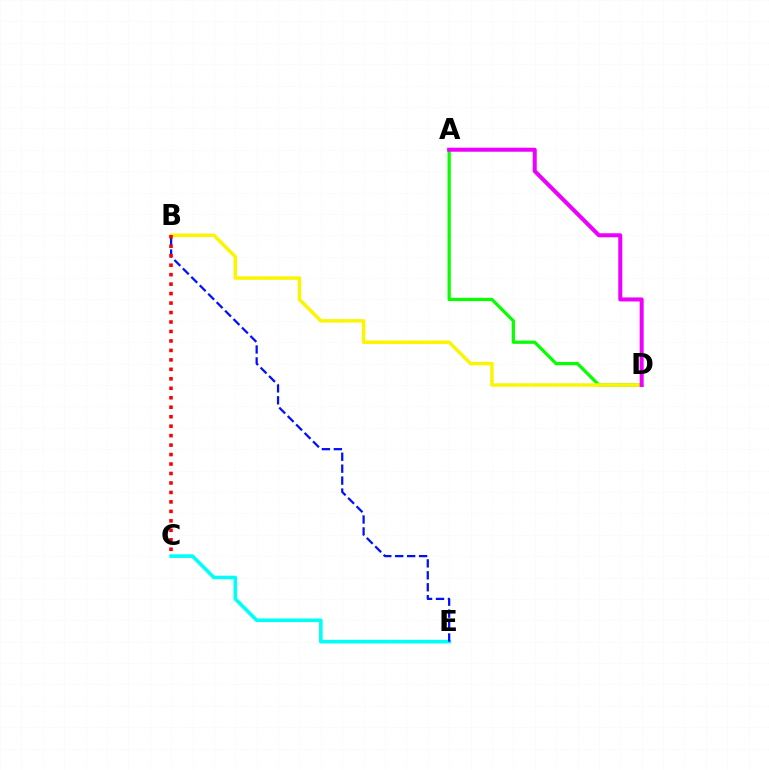{('C', 'E'): [{'color': '#00fff6', 'line_style': 'solid', 'thickness': 2.6}], ('A', 'D'): [{'color': '#08ff00', 'line_style': 'solid', 'thickness': 2.33}, {'color': '#ee00ff', 'line_style': 'solid', 'thickness': 2.89}], ('B', 'D'): [{'color': '#fcf500', 'line_style': 'solid', 'thickness': 2.49}], ('B', 'E'): [{'color': '#0010ff', 'line_style': 'dashed', 'thickness': 1.62}], ('B', 'C'): [{'color': '#ff0000', 'line_style': 'dotted', 'thickness': 2.57}]}